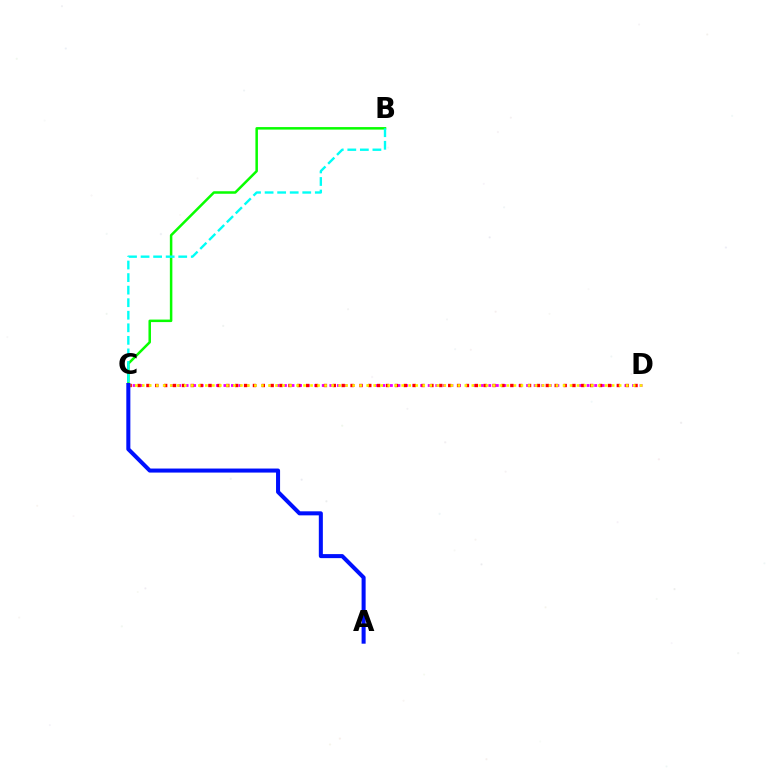{('C', 'D'): [{'color': '#ee00ff', 'line_style': 'dotted', 'thickness': 2.06}, {'color': '#ff0000', 'line_style': 'dotted', 'thickness': 2.41}, {'color': '#fcf500', 'line_style': 'dotted', 'thickness': 1.91}], ('B', 'C'): [{'color': '#08ff00', 'line_style': 'solid', 'thickness': 1.81}, {'color': '#00fff6', 'line_style': 'dashed', 'thickness': 1.71}], ('A', 'C'): [{'color': '#0010ff', 'line_style': 'solid', 'thickness': 2.91}]}